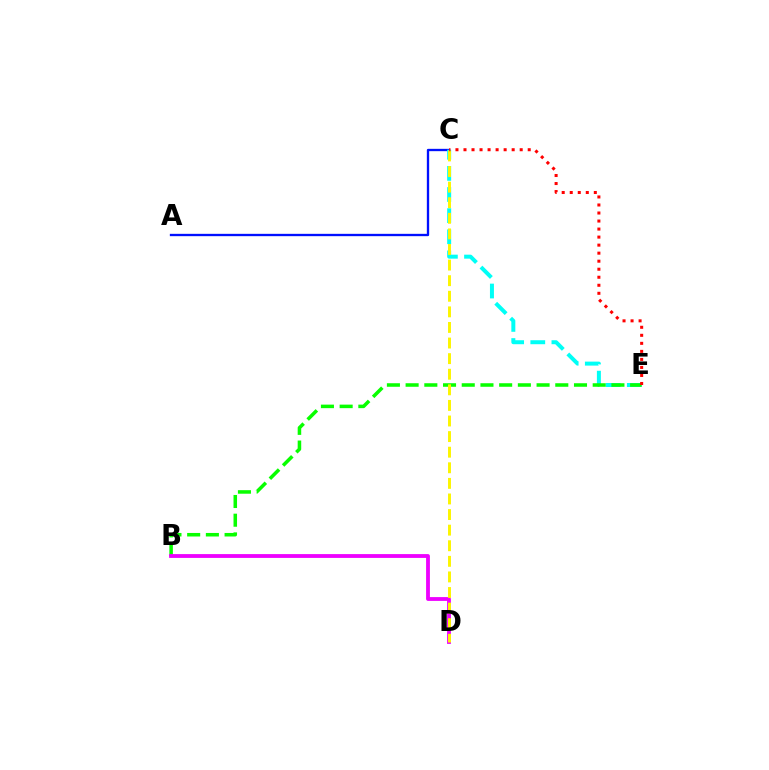{('A', 'C'): [{'color': '#0010ff', 'line_style': 'solid', 'thickness': 1.68}], ('C', 'E'): [{'color': '#00fff6', 'line_style': 'dashed', 'thickness': 2.87}, {'color': '#ff0000', 'line_style': 'dotted', 'thickness': 2.18}], ('B', 'E'): [{'color': '#08ff00', 'line_style': 'dashed', 'thickness': 2.54}], ('B', 'D'): [{'color': '#ee00ff', 'line_style': 'solid', 'thickness': 2.74}], ('C', 'D'): [{'color': '#fcf500', 'line_style': 'dashed', 'thickness': 2.12}]}